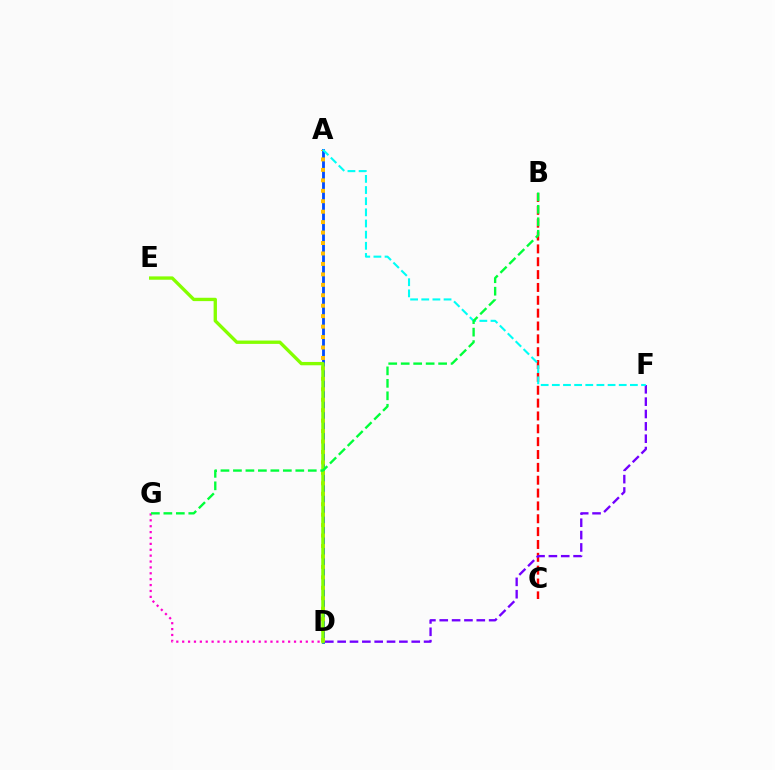{('B', 'C'): [{'color': '#ff0000', 'line_style': 'dashed', 'thickness': 1.75}], ('D', 'F'): [{'color': '#7200ff', 'line_style': 'dashed', 'thickness': 1.68}], ('D', 'G'): [{'color': '#ff00cf', 'line_style': 'dotted', 'thickness': 1.6}], ('A', 'D'): [{'color': '#004bff', 'line_style': 'solid', 'thickness': 2.03}, {'color': '#ffbd00', 'line_style': 'dotted', 'thickness': 2.84}], ('D', 'E'): [{'color': '#84ff00', 'line_style': 'solid', 'thickness': 2.41}], ('A', 'F'): [{'color': '#00fff6', 'line_style': 'dashed', 'thickness': 1.51}], ('B', 'G'): [{'color': '#00ff39', 'line_style': 'dashed', 'thickness': 1.69}]}